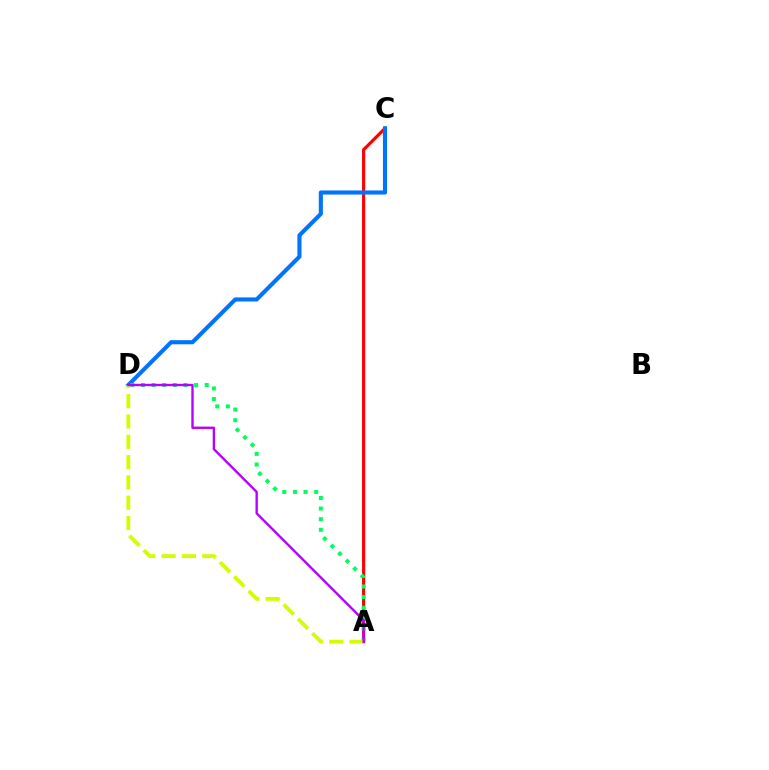{('A', 'C'): [{'color': '#ff0000', 'line_style': 'solid', 'thickness': 2.27}], ('C', 'D'): [{'color': '#0074ff', 'line_style': 'solid', 'thickness': 2.96}], ('A', 'D'): [{'color': '#00ff5c', 'line_style': 'dotted', 'thickness': 2.89}, {'color': '#d1ff00', 'line_style': 'dashed', 'thickness': 2.76}, {'color': '#b900ff', 'line_style': 'solid', 'thickness': 1.71}]}